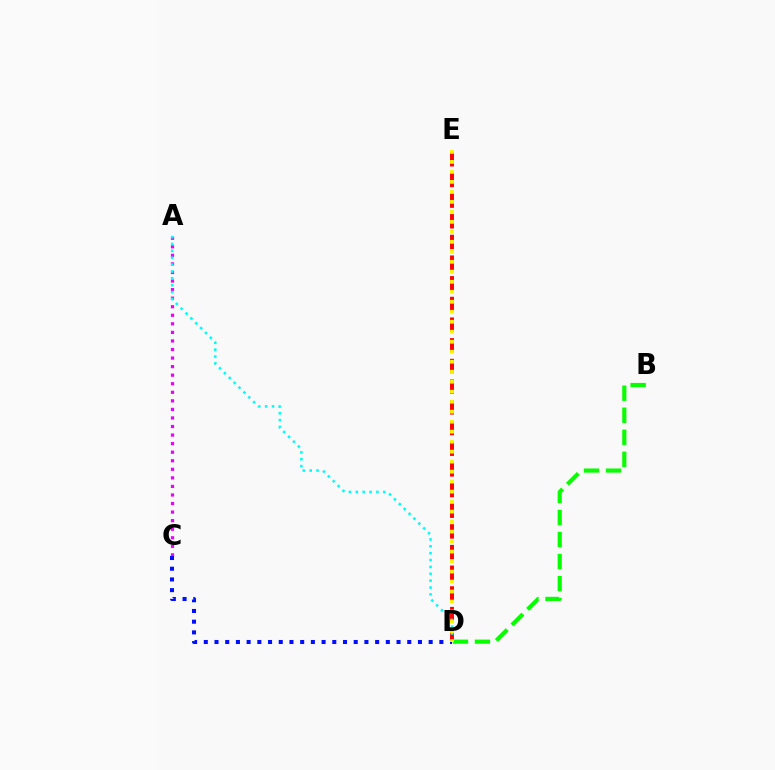{('A', 'C'): [{'color': '#ee00ff', 'line_style': 'dotted', 'thickness': 2.33}], ('D', 'E'): [{'color': '#ff0000', 'line_style': 'dashed', 'thickness': 2.81}, {'color': '#fcf500', 'line_style': 'dotted', 'thickness': 2.71}], ('B', 'D'): [{'color': '#08ff00', 'line_style': 'dashed', 'thickness': 2.99}], ('A', 'D'): [{'color': '#00fff6', 'line_style': 'dotted', 'thickness': 1.87}], ('C', 'D'): [{'color': '#0010ff', 'line_style': 'dotted', 'thickness': 2.91}]}